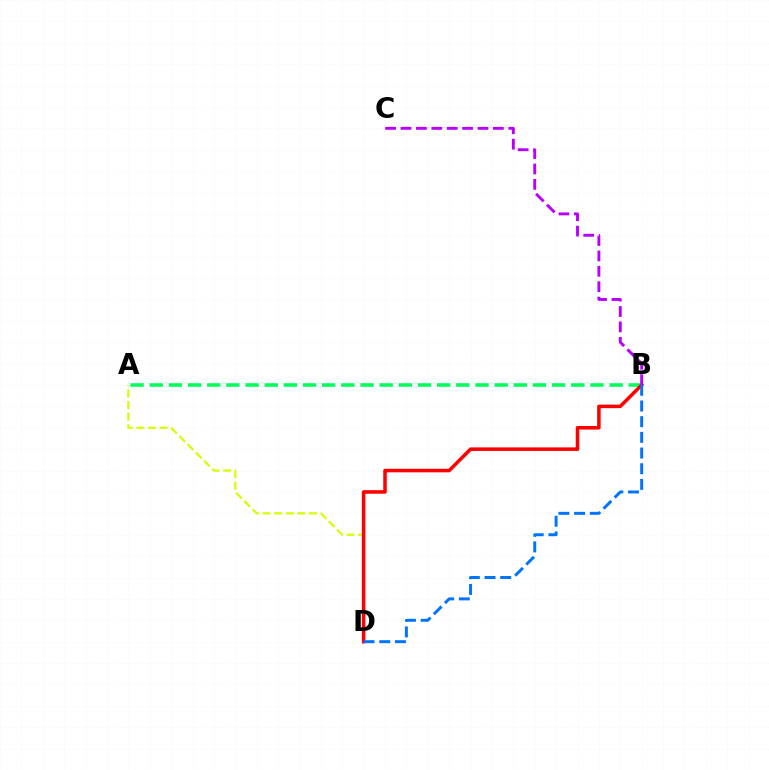{('A', 'D'): [{'color': '#d1ff00', 'line_style': 'dashed', 'thickness': 1.58}], ('A', 'B'): [{'color': '#00ff5c', 'line_style': 'dashed', 'thickness': 2.6}], ('B', 'D'): [{'color': '#ff0000', 'line_style': 'solid', 'thickness': 2.55}, {'color': '#0074ff', 'line_style': 'dashed', 'thickness': 2.13}], ('B', 'C'): [{'color': '#b900ff', 'line_style': 'dashed', 'thickness': 2.09}]}